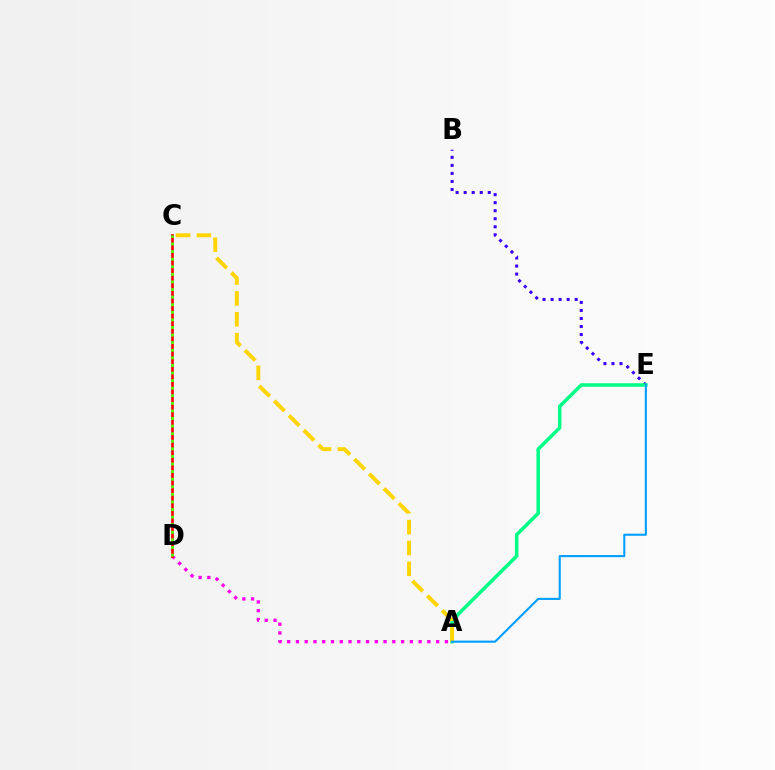{('B', 'E'): [{'color': '#3700ff', 'line_style': 'dotted', 'thickness': 2.18}], ('A', 'E'): [{'color': '#00ff86', 'line_style': 'solid', 'thickness': 2.53}, {'color': '#009eff', 'line_style': 'solid', 'thickness': 1.51}], ('A', 'C'): [{'color': '#ffd500', 'line_style': 'dashed', 'thickness': 2.83}], ('A', 'D'): [{'color': '#ff00ed', 'line_style': 'dotted', 'thickness': 2.38}], ('C', 'D'): [{'color': '#ff0000', 'line_style': 'solid', 'thickness': 1.92}, {'color': '#4fff00', 'line_style': 'dotted', 'thickness': 2.06}]}